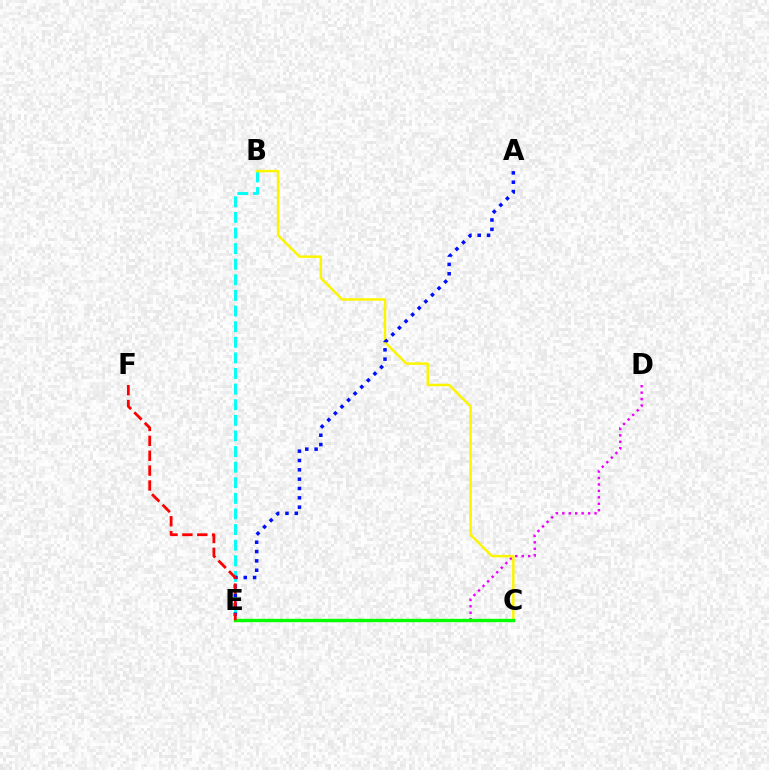{('D', 'E'): [{'color': '#ee00ff', 'line_style': 'dotted', 'thickness': 1.75}], ('B', 'E'): [{'color': '#00fff6', 'line_style': 'dashed', 'thickness': 2.12}], ('B', 'C'): [{'color': '#fcf500', 'line_style': 'solid', 'thickness': 1.79}], ('C', 'E'): [{'color': '#08ff00', 'line_style': 'solid', 'thickness': 2.44}], ('A', 'E'): [{'color': '#0010ff', 'line_style': 'dotted', 'thickness': 2.54}], ('E', 'F'): [{'color': '#ff0000', 'line_style': 'dashed', 'thickness': 2.02}]}